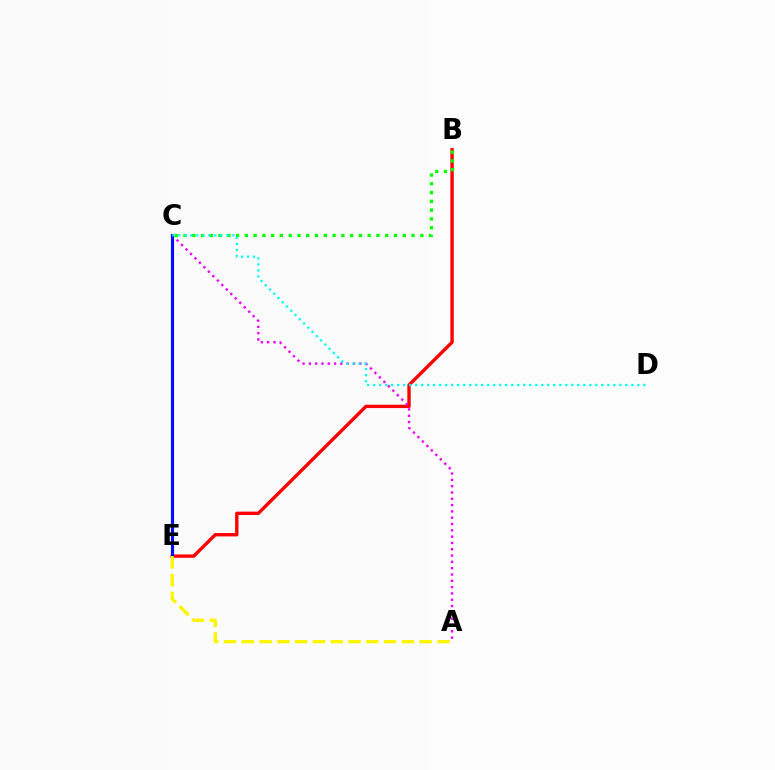{('B', 'E'): [{'color': '#ff0000', 'line_style': 'solid', 'thickness': 2.42}], ('A', 'C'): [{'color': '#ee00ff', 'line_style': 'dotted', 'thickness': 1.71}], ('C', 'E'): [{'color': '#0010ff', 'line_style': 'solid', 'thickness': 2.26}], ('B', 'C'): [{'color': '#08ff00', 'line_style': 'dotted', 'thickness': 2.38}], ('C', 'D'): [{'color': '#00fff6', 'line_style': 'dotted', 'thickness': 1.63}], ('A', 'E'): [{'color': '#fcf500', 'line_style': 'dashed', 'thickness': 2.42}]}